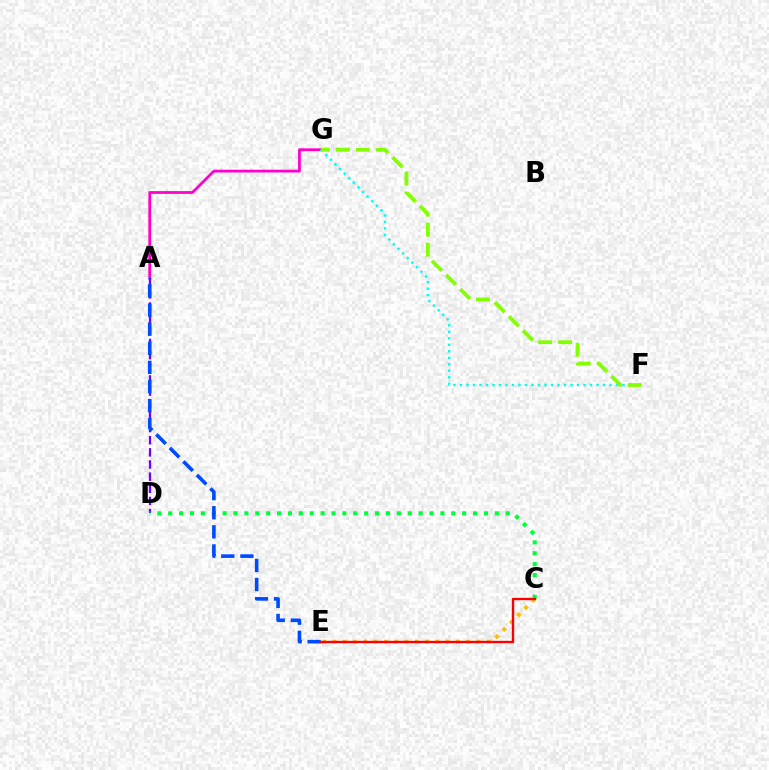{('A', 'G'): [{'color': '#ff00cf', 'line_style': 'solid', 'thickness': 2.0}], ('C', 'E'): [{'color': '#ffbd00', 'line_style': 'dotted', 'thickness': 2.79}, {'color': '#ff0000', 'line_style': 'solid', 'thickness': 1.7}], ('A', 'D'): [{'color': '#7200ff', 'line_style': 'dashed', 'thickness': 1.65}], ('F', 'G'): [{'color': '#00fff6', 'line_style': 'dotted', 'thickness': 1.77}, {'color': '#84ff00', 'line_style': 'dashed', 'thickness': 2.71}], ('C', 'D'): [{'color': '#00ff39', 'line_style': 'dotted', 'thickness': 2.96}], ('A', 'E'): [{'color': '#004bff', 'line_style': 'dashed', 'thickness': 2.59}]}